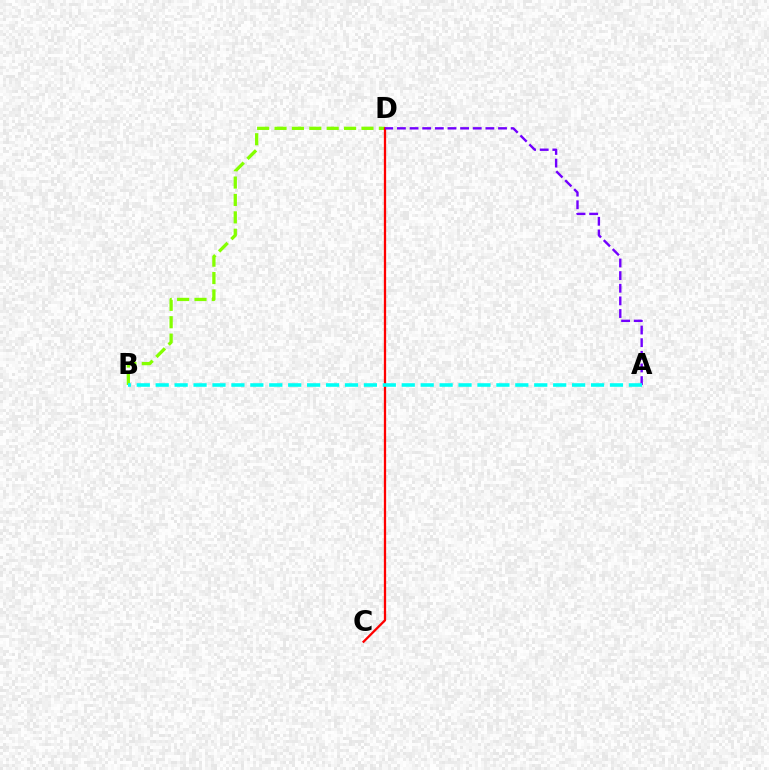{('B', 'D'): [{'color': '#84ff00', 'line_style': 'dashed', 'thickness': 2.36}], ('C', 'D'): [{'color': '#ff0000', 'line_style': 'solid', 'thickness': 1.64}], ('A', 'D'): [{'color': '#7200ff', 'line_style': 'dashed', 'thickness': 1.72}], ('A', 'B'): [{'color': '#00fff6', 'line_style': 'dashed', 'thickness': 2.57}]}